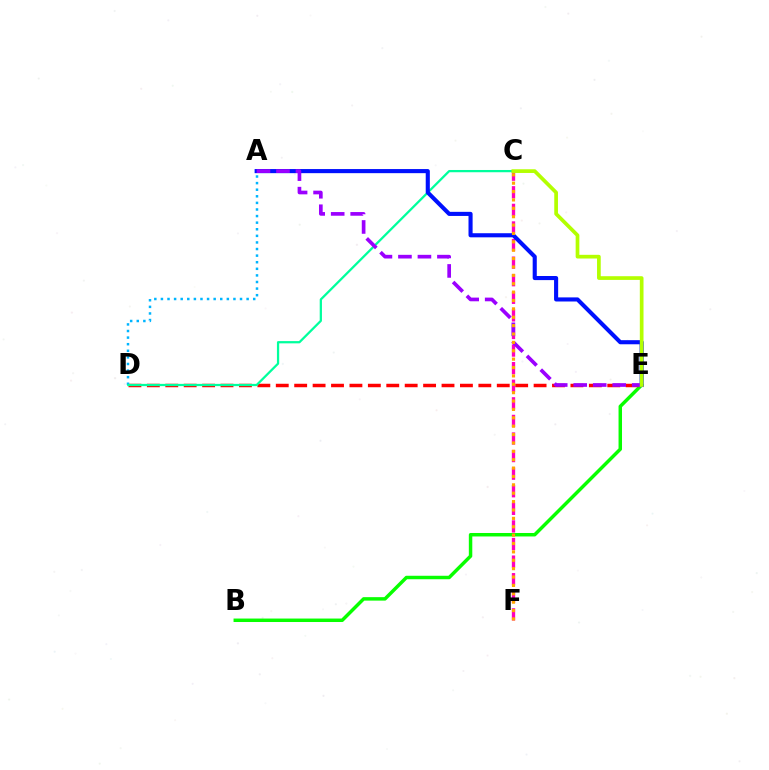{('B', 'E'): [{'color': '#08ff00', 'line_style': 'solid', 'thickness': 2.5}], ('D', 'E'): [{'color': '#ff0000', 'line_style': 'dashed', 'thickness': 2.5}], ('A', 'D'): [{'color': '#00b5ff', 'line_style': 'dotted', 'thickness': 1.79}], ('C', 'D'): [{'color': '#00ff9d', 'line_style': 'solid', 'thickness': 1.62}], ('C', 'F'): [{'color': '#ff00bd', 'line_style': 'dashed', 'thickness': 2.39}, {'color': '#ffa500', 'line_style': 'dotted', 'thickness': 2.28}], ('A', 'E'): [{'color': '#0010ff', 'line_style': 'solid', 'thickness': 2.95}, {'color': '#9b00ff', 'line_style': 'dashed', 'thickness': 2.65}], ('C', 'E'): [{'color': '#b3ff00', 'line_style': 'solid', 'thickness': 2.66}]}